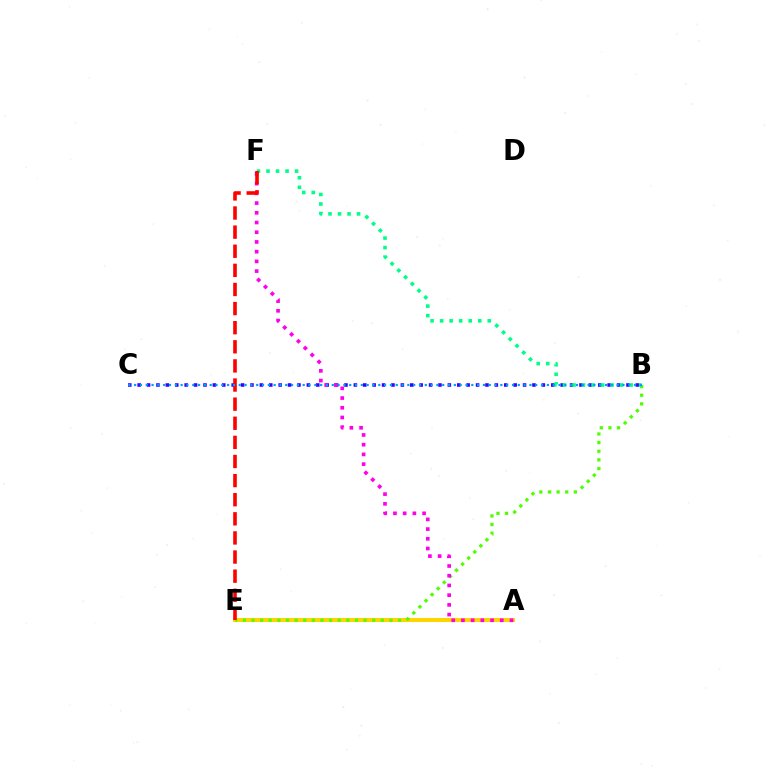{('A', 'E'): [{'color': '#ffd500', 'line_style': 'solid', 'thickness': 2.91}], ('B', 'C'): [{'color': '#3700ff', 'line_style': 'dotted', 'thickness': 2.55}, {'color': '#009eff', 'line_style': 'dotted', 'thickness': 1.58}], ('B', 'E'): [{'color': '#4fff00', 'line_style': 'dotted', 'thickness': 2.34}], ('A', 'F'): [{'color': '#ff00ed', 'line_style': 'dotted', 'thickness': 2.64}], ('B', 'F'): [{'color': '#00ff86', 'line_style': 'dotted', 'thickness': 2.59}], ('E', 'F'): [{'color': '#ff0000', 'line_style': 'dashed', 'thickness': 2.6}]}